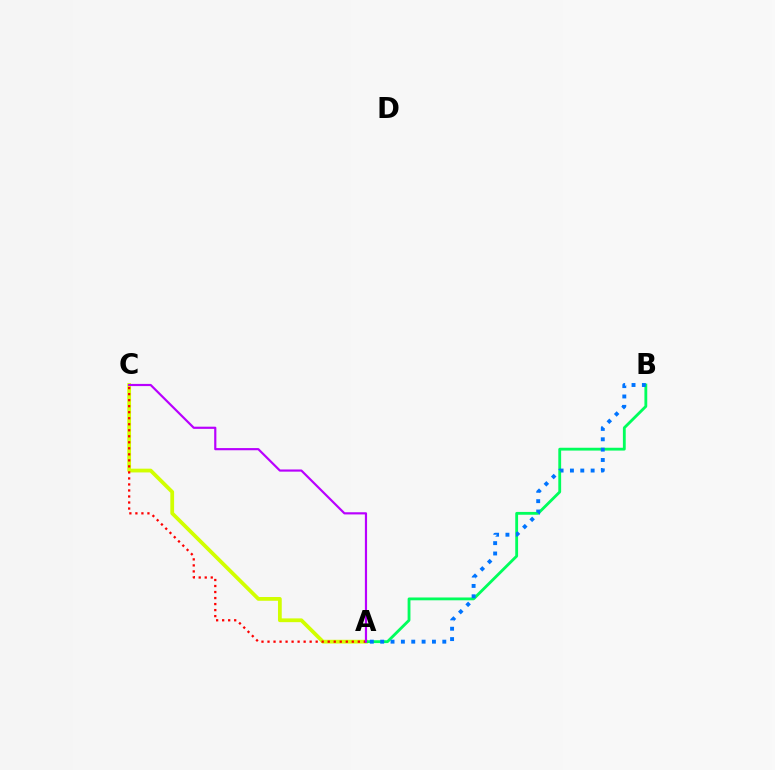{('A', 'C'): [{'color': '#d1ff00', 'line_style': 'solid', 'thickness': 2.71}, {'color': '#ff0000', 'line_style': 'dotted', 'thickness': 1.64}, {'color': '#b900ff', 'line_style': 'solid', 'thickness': 1.57}], ('A', 'B'): [{'color': '#00ff5c', 'line_style': 'solid', 'thickness': 2.03}, {'color': '#0074ff', 'line_style': 'dotted', 'thickness': 2.81}]}